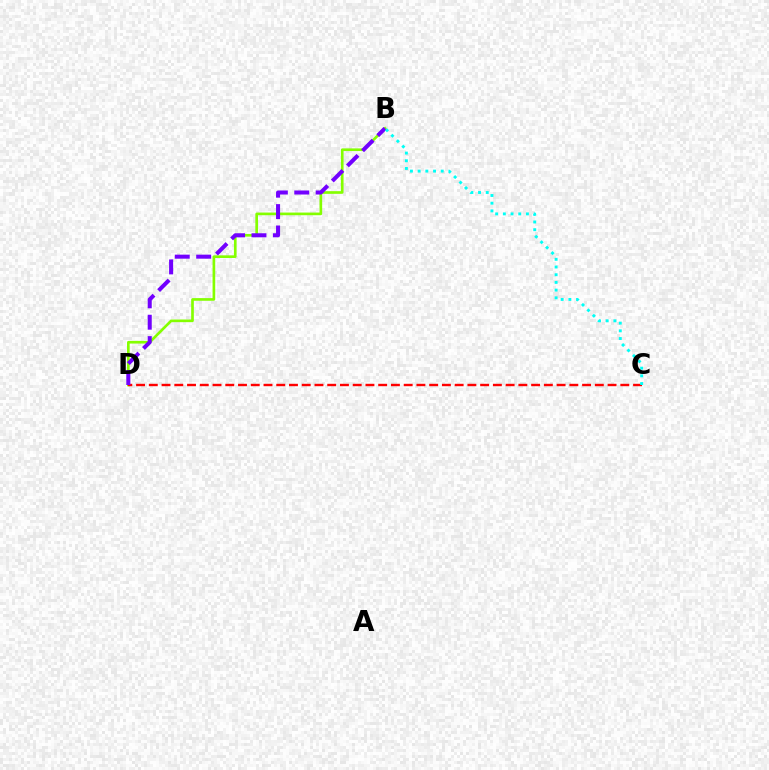{('B', 'D'): [{'color': '#84ff00', 'line_style': 'solid', 'thickness': 1.92}, {'color': '#7200ff', 'line_style': 'dashed', 'thickness': 2.91}], ('C', 'D'): [{'color': '#ff0000', 'line_style': 'dashed', 'thickness': 1.73}], ('B', 'C'): [{'color': '#00fff6', 'line_style': 'dotted', 'thickness': 2.09}]}